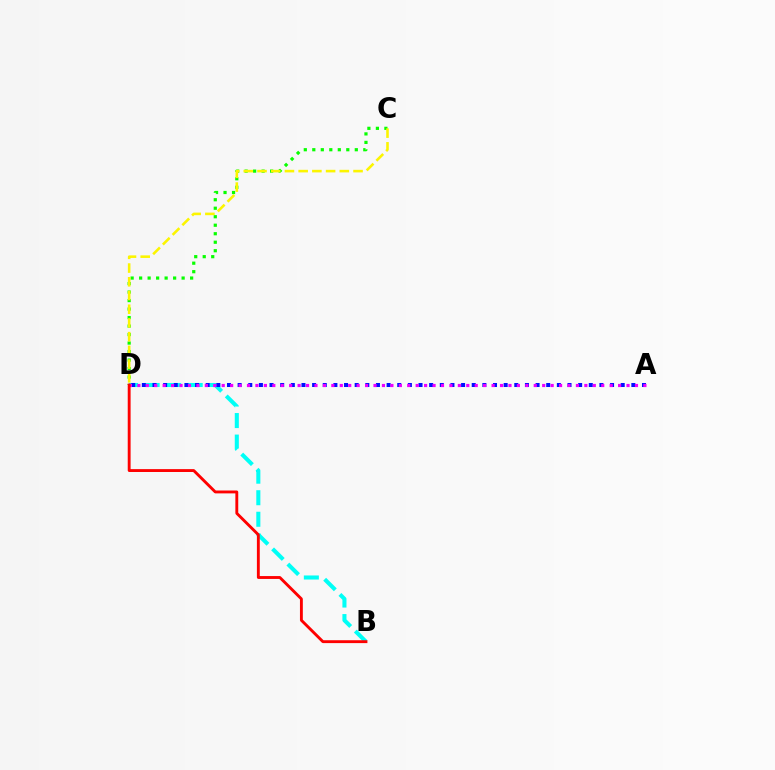{('C', 'D'): [{'color': '#08ff00', 'line_style': 'dotted', 'thickness': 2.31}, {'color': '#fcf500', 'line_style': 'dashed', 'thickness': 1.86}], ('B', 'D'): [{'color': '#00fff6', 'line_style': 'dashed', 'thickness': 2.93}, {'color': '#ff0000', 'line_style': 'solid', 'thickness': 2.07}], ('A', 'D'): [{'color': '#0010ff', 'line_style': 'dotted', 'thickness': 2.89}, {'color': '#ee00ff', 'line_style': 'dotted', 'thickness': 2.29}]}